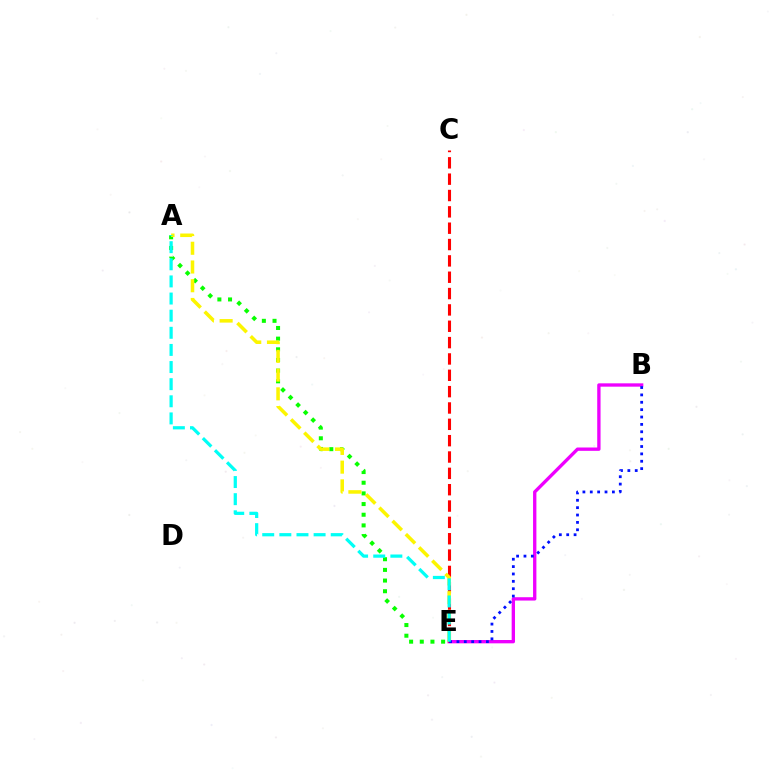{('A', 'E'): [{'color': '#08ff00', 'line_style': 'dotted', 'thickness': 2.9}, {'color': '#fcf500', 'line_style': 'dashed', 'thickness': 2.55}, {'color': '#00fff6', 'line_style': 'dashed', 'thickness': 2.33}], ('B', 'E'): [{'color': '#ee00ff', 'line_style': 'solid', 'thickness': 2.4}, {'color': '#0010ff', 'line_style': 'dotted', 'thickness': 2.0}], ('C', 'E'): [{'color': '#ff0000', 'line_style': 'dashed', 'thickness': 2.22}]}